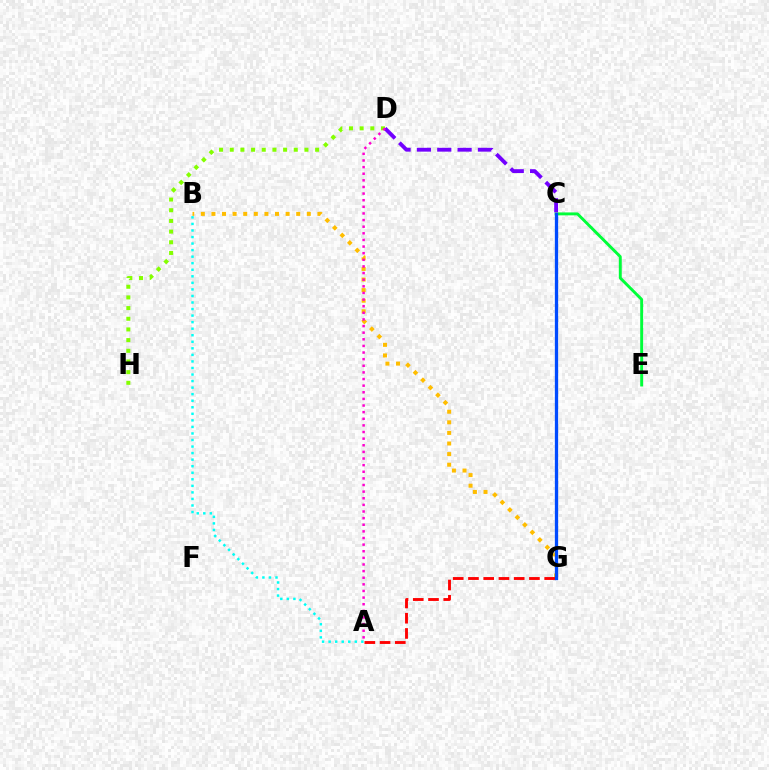{('B', 'G'): [{'color': '#ffbd00', 'line_style': 'dotted', 'thickness': 2.88}], ('C', 'E'): [{'color': '#00ff39', 'line_style': 'solid', 'thickness': 2.1}], ('A', 'G'): [{'color': '#ff0000', 'line_style': 'dashed', 'thickness': 2.07}], ('D', 'H'): [{'color': '#84ff00', 'line_style': 'dotted', 'thickness': 2.9}], ('C', 'D'): [{'color': '#7200ff', 'line_style': 'dashed', 'thickness': 2.76}], ('A', 'B'): [{'color': '#00fff6', 'line_style': 'dotted', 'thickness': 1.78}], ('A', 'D'): [{'color': '#ff00cf', 'line_style': 'dotted', 'thickness': 1.8}], ('C', 'G'): [{'color': '#004bff', 'line_style': 'solid', 'thickness': 2.37}]}